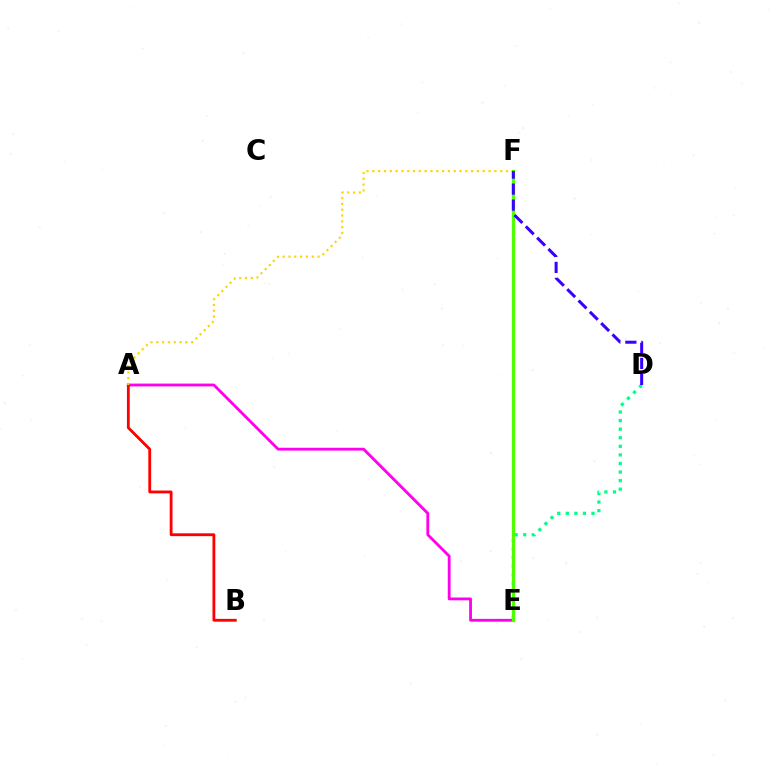{('A', 'E'): [{'color': '#ff00ed', 'line_style': 'solid', 'thickness': 2.03}], ('D', 'E'): [{'color': '#00ff86', 'line_style': 'dotted', 'thickness': 2.33}], ('A', 'B'): [{'color': '#ff0000', 'line_style': 'solid', 'thickness': 2.03}], ('E', 'F'): [{'color': '#009eff', 'line_style': 'dashed', 'thickness': 1.81}, {'color': '#4fff00', 'line_style': 'solid', 'thickness': 2.35}], ('A', 'F'): [{'color': '#ffd500', 'line_style': 'dotted', 'thickness': 1.58}], ('D', 'F'): [{'color': '#3700ff', 'line_style': 'dashed', 'thickness': 2.17}]}